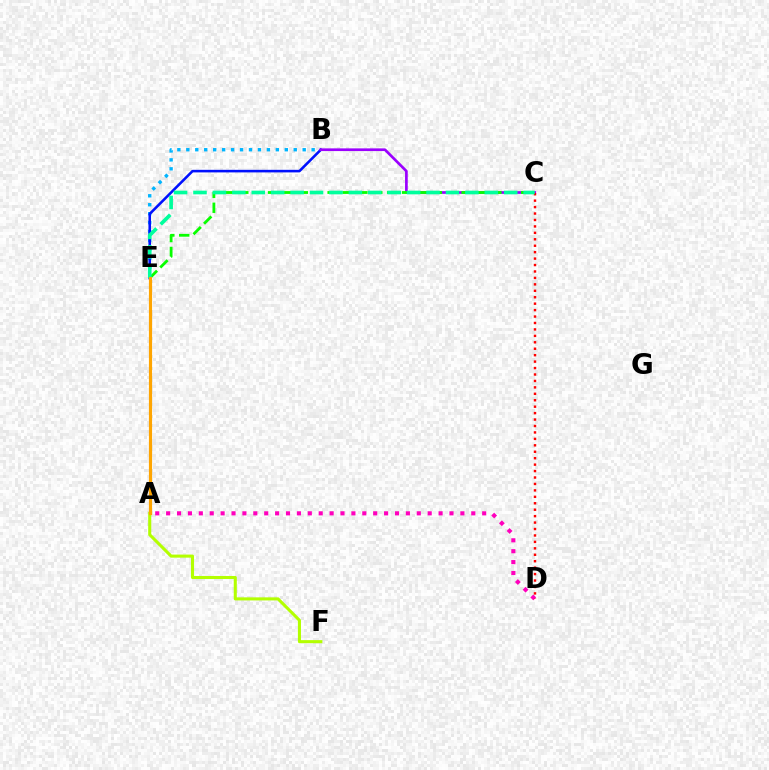{('B', 'E'): [{'color': '#00b5ff', 'line_style': 'dotted', 'thickness': 2.43}, {'color': '#0010ff', 'line_style': 'solid', 'thickness': 1.85}], ('A', 'D'): [{'color': '#ff00bd', 'line_style': 'dotted', 'thickness': 2.96}], ('B', 'C'): [{'color': '#9b00ff', 'line_style': 'solid', 'thickness': 1.94}], ('C', 'E'): [{'color': '#08ff00', 'line_style': 'dashed', 'thickness': 2.02}, {'color': '#00ff9d', 'line_style': 'dashed', 'thickness': 2.64}], ('C', 'D'): [{'color': '#ff0000', 'line_style': 'dotted', 'thickness': 1.75}], ('A', 'F'): [{'color': '#b3ff00', 'line_style': 'solid', 'thickness': 2.21}], ('A', 'E'): [{'color': '#ffa500', 'line_style': 'solid', 'thickness': 2.29}]}